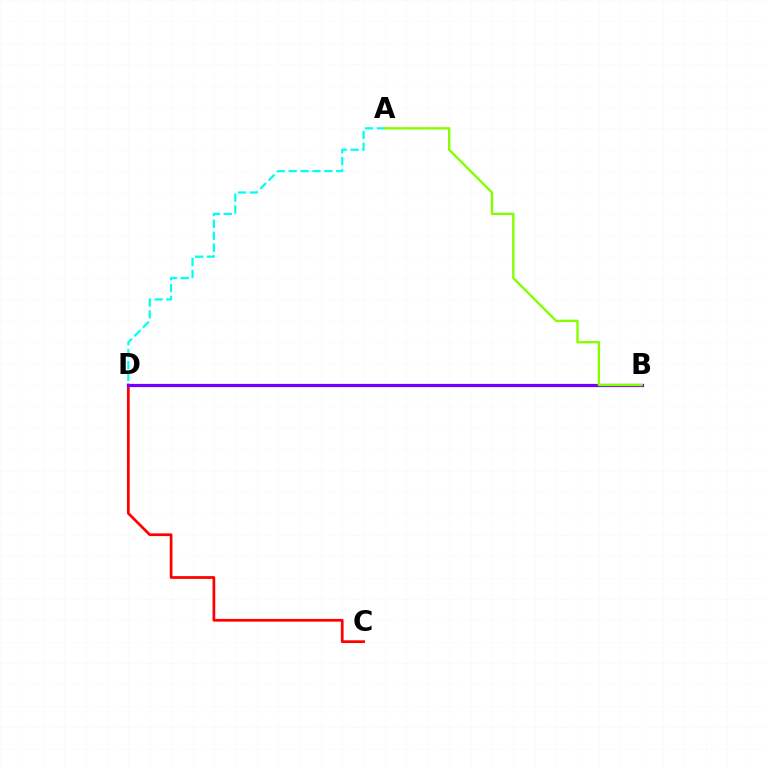{('A', 'D'): [{'color': '#00fff6', 'line_style': 'dashed', 'thickness': 1.62}], ('C', 'D'): [{'color': '#ff0000', 'line_style': 'solid', 'thickness': 1.97}], ('B', 'D'): [{'color': '#7200ff', 'line_style': 'solid', 'thickness': 2.31}], ('A', 'B'): [{'color': '#84ff00', 'line_style': 'solid', 'thickness': 1.72}]}